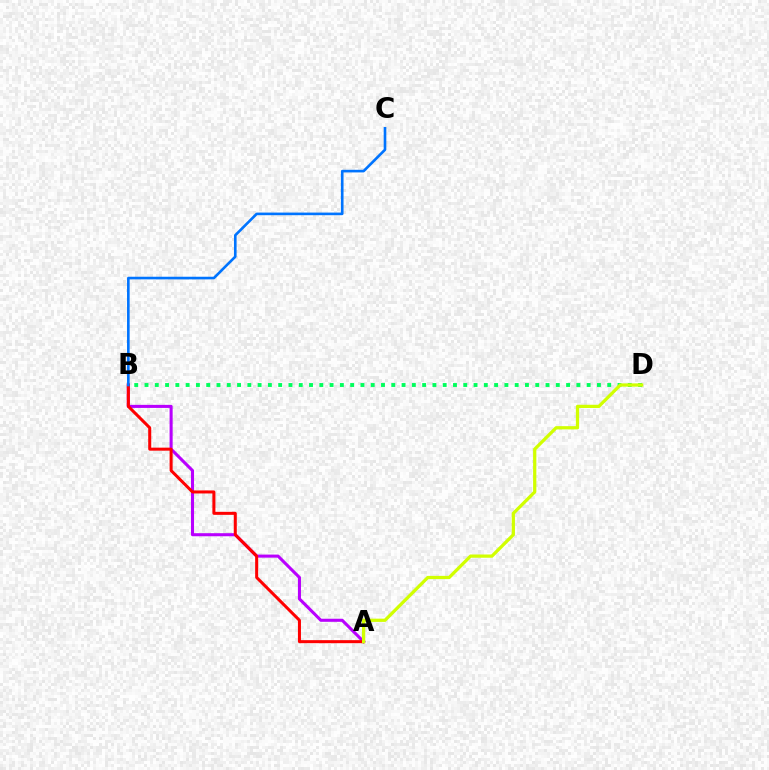{('A', 'B'): [{'color': '#b900ff', 'line_style': 'solid', 'thickness': 2.2}, {'color': '#ff0000', 'line_style': 'solid', 'thickness': 2.18}], ('B', 'D'): [{'color': '#00ff5c', 'line_style': 'dotted', 'thickness': 2.79}], ('B', 'C'): [{'color': '#0074ff', 'line_style': 'solid', 'thickness': 1.89}], ('A', 'D'): [{'color': '#d1ff00', 'line_style': 'solid', 'thickness': 2.34}]}